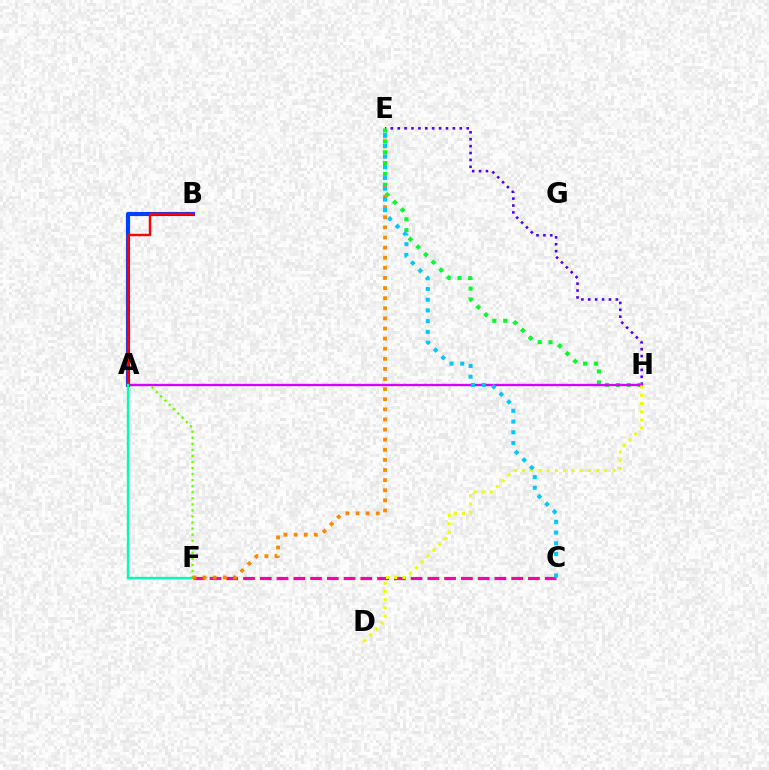{('A', 'F'): [{'color': '#66ff00', 'line_style': 'dotted', 'thickness': 1.64}, {'color': '#00ffaf', 'line_style': 'solid', 'thickness': 1.67}], ('C', 'F'): [{'color': '#ff00a0', 'line_style': 'dashed', 'thickness': 2.28}], ('A', 'B'): [{'color': '#003fff', 'line_style': 'solid', 'thickness': 2.97}, {'color': '#ff0000', 'line_style': 'solid', 'thickness': 1.73}], ('E', 'H'): [{'color': '#4f00ff', 'line_style': 'dotted', 'thickness': 1.87}, {'color': '#00ff27', 'line_style': 'dotted', 'thickness': 2.95}], ('A', 'H'): [{'color': '#d600ff', 'line_style': 'solid', 'thickness': 1.68}], ('D', 'H'): [{'color': '#eeff00', 'line_style': 'dotted', 'thickness': 2.23}], ('E', 'F'): [{'color': '#ff8800', 'line_style': 'dotted', 'thickness': 2.75}], ('C', 'E'): [{'color': '#00c7ff', 'line_style': 'dotted', 'thickness': 2.91}]}